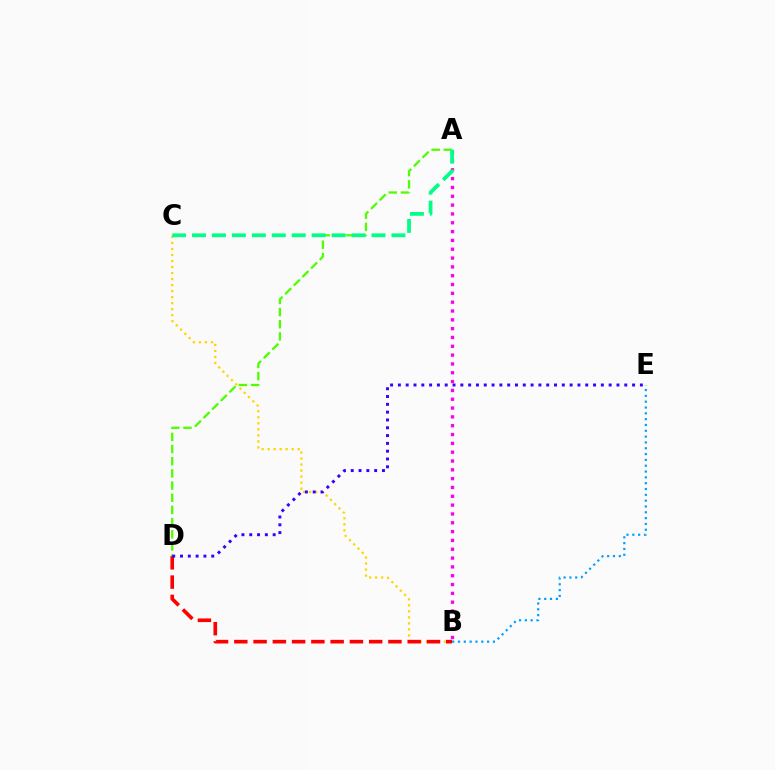{('B', 'C'): [{'color': '#ffd500', 'line_style': 'dotted', 'thickness': 1.64}], ('B', 'D'): [{'color': '#ff0000', 'line_style': 'dashed', 'thickness': 2.62}], ('A', 'D'): [{'color': '#4fff00', 'line_style': 'dashed', 'thickness': 1.65}], ('D', 'E'): [{'color': '#3700ff', 'line_style': 'dotted', 'thickness': 2.12}], ('A', 'B'): [{'color': '#ff00ed', 'line_style': 'dotted', 'thickness': 2.4}], ('B', 'E'): [{'color': '#009eff', 'line_style': 'dotted', 'thickness': 1.58}], ('A', 'C'): [{'color': '#00ff86', 'line_style': 'dashed', 'thickness': 2.71}]}